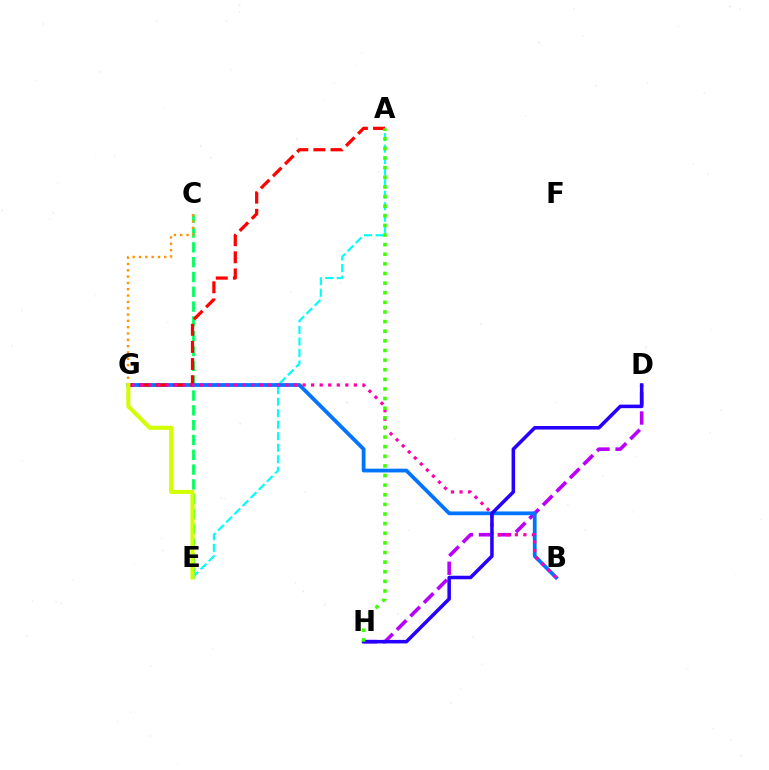{('C', 'E'): [{'color': '#00ff5c', 'line_style': 'dashed', 'thickness': 2.01}], ('A', 'E'): [{'color': '#00fff6', 'line_style': 'dashed', 'thickness': 1.56}], ('D', 'H'): [{'color': '#b900ff', 'line_style': 'dashed', 'thickness': 2.6}, {'color': '#2500ff', 'line_style': 'solid', 'thickness': 2.55}], ('C', 'G'): [{'color': '#ff9400', 'line_style': 'dotted', 'thickness': 1.72}], ('B', 'G'): [{'color': '#0074ff', 'line_style': 'solid', 'thickness': 2.71}, {'color': '#ff00ac', 'line_style': 'dotted', 'thickness': 2.32}], ('A', 'G'): [{'color': '#ff0000', 'line_style': 'dashed', 'thickness': 2.33}], ('E', 'G'): [{'color': '#d1ff00', 'line_style': 'solid', 'thickness': 2.93}], ('A', 'H'): [{'color': '#3dff00', 'line_style': 'dotted', 'thickness': 2.61}]}